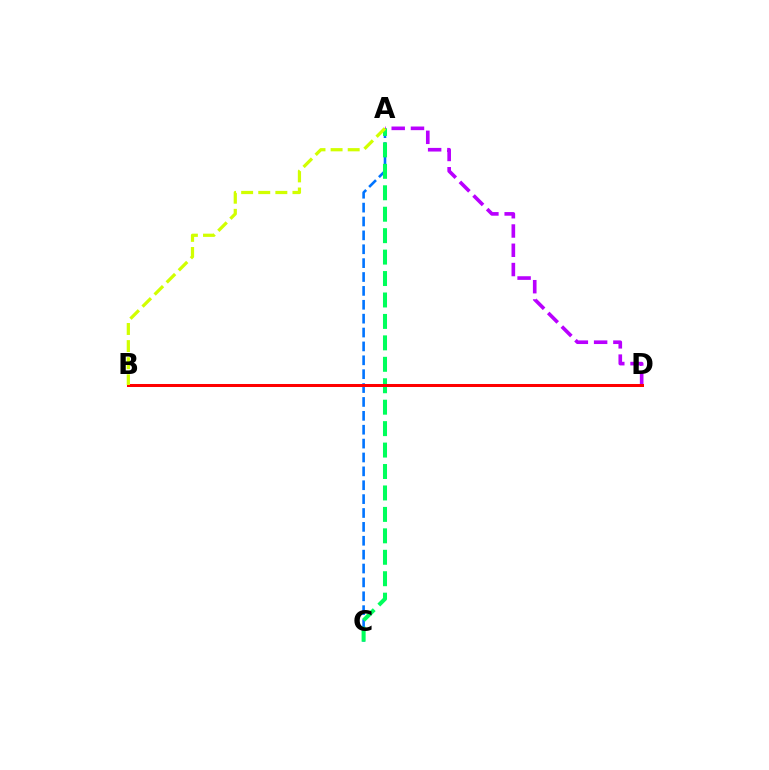{('A', 'C'): [{'color': '#0074ff', 'line_style': 'dashed', 'thickness': 1.89}, {'color': '#00ff5c', 'line_style': 'dashed', 'thickness': 2.91}], ('A', 'D'): [{'color': '#b900ff', 'line_style': 'dashed', 'thickness': 2.62}], ('B', 'D'): [{'color': '#ff0000', 'line_style': 'solid', 'thickness': 2.17}], ('A', 'B'): [{'color': '#d1ff00', 'line_style': 'dashed', 'thickness': 2.32}]}